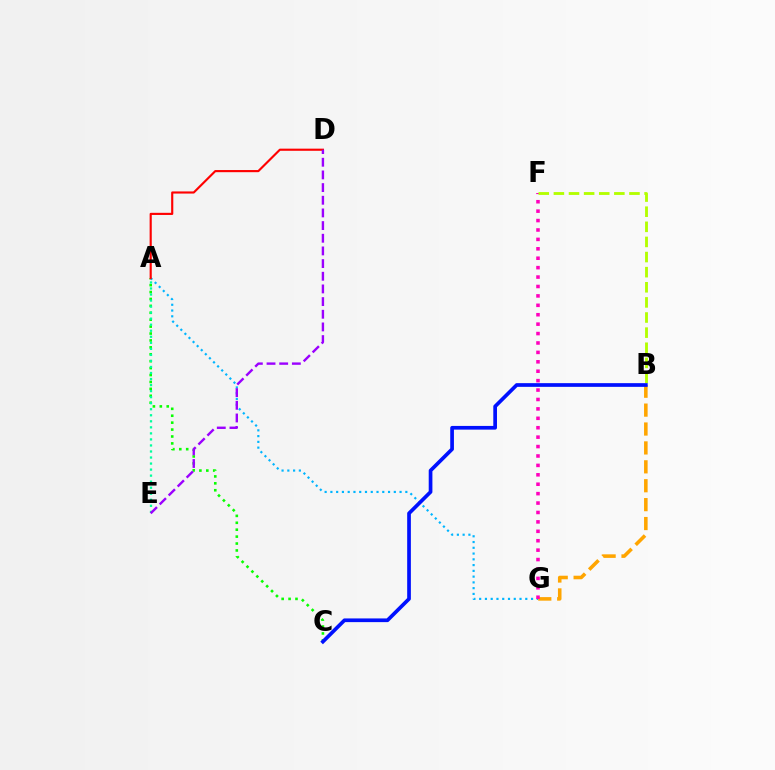{('A', 'C'): [{'color': '#08ff00', 'line_style': 'dotted', 'thickness': 1.88}], ('A', 'G'): [{'color': '#00b5ff', 'line_style': 'dotted', 'thickness': 1.57}], ('B', 'G'): [{'color': '#ffa500', 'line_style': 'dashed', 'thickness': 2.57}], ('A', 'D'): [{'color': '#ff0000', 'line_style': 'solid', 'thickness': 1.54}], ('F', 'G'): [{'color': '#ff00bd', 'line_style': 'dotted', 'thickness': 2.56}], ('B', 'F'): [{'color': '#b3ff00', 'line_style': 'dashed', 'thickness': 2.05}], ('A', 'E'): [{'color': '#00ff9d', 'line_style': 'dotted', 'thickness': 1.64}], ('D', 'E'): [{'color': '#9b00ff', 'line_style': 'dashed', 'thickness': 1.72}], ('B', 'C'): [{'color': '#0010ff', 'line_style': 'solid', 'thickness': 2.66}]}